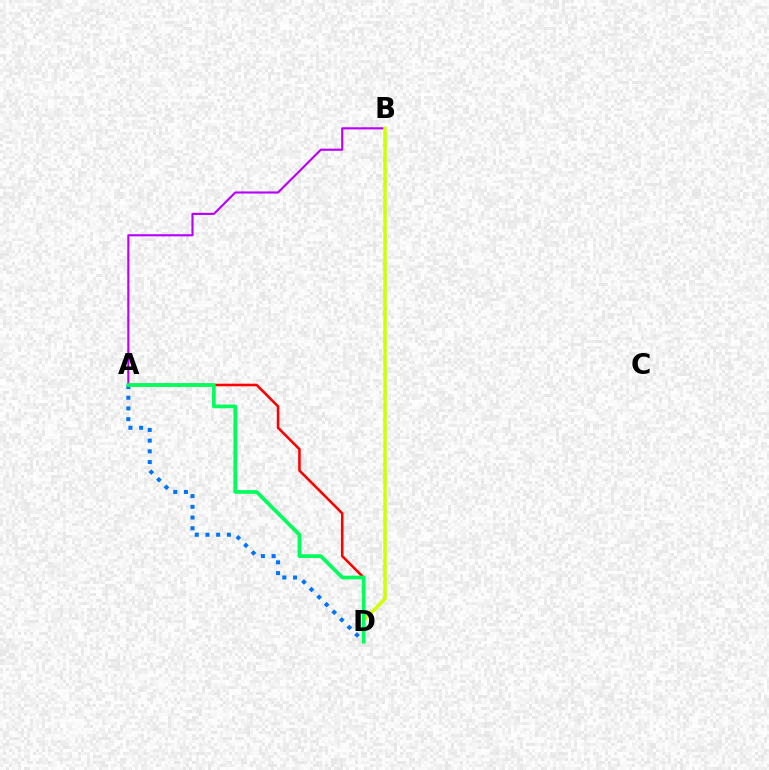{('A', 'B'): [{'color': '#b900ff', 'line_style': 'solid', 'thickness': 1.54}], ('B', 'D'): [{'color': '#d1ff00', 'line_style': 'solid', 'thickness': 2.47}], ('A', 'D'): [{'color': '#ff0000', 'line_style': 'solid', 'thickness': 1.85}, {'color': '#0074ff', 'line_style': 'dotted', 'thickness': 2.91}, {'color': '#00ff5c', 'line_style': 'solid', 'thickness': 2.67}]}